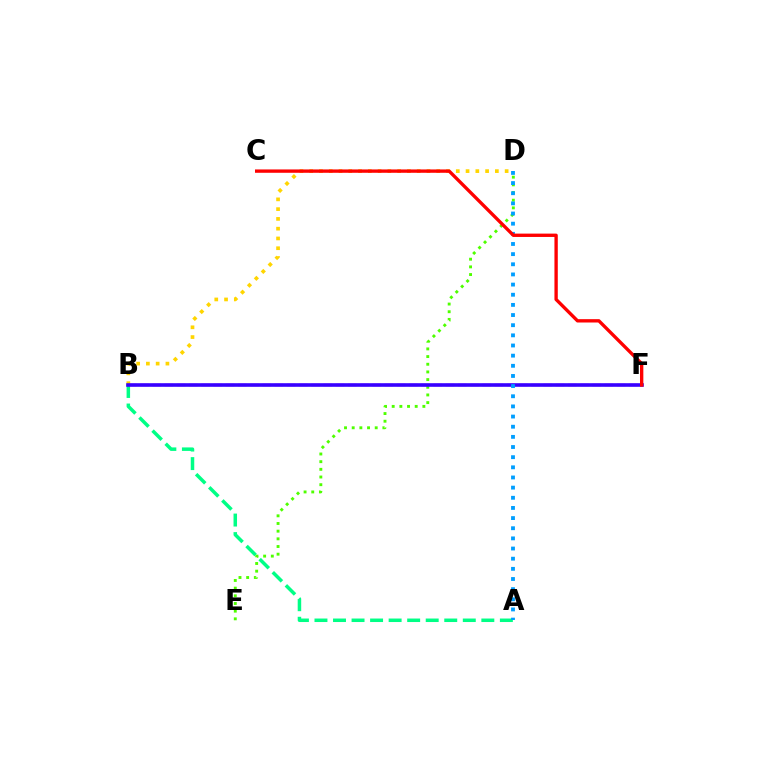{('A', 'B'): [{'color': '#00ff86', 'line_style': 'dashed', 'thickness': 2.52}], ('B', 'D'): [{'color': '#ffd500', 'line_style': 'dotted', 'thickness': 2.66}], ('D', 'E'): [{'color': '#4fff00', 'line_style': 'dotted', 'thickness': 2.08}], ('B', 'F'): [{'color': '#ff00ed', 'line_style': 'dashed', 'thickness': 1.66}, {'color': '#3700ff', 'line_style': 'solid', 'thickness': 2.59}], ('A', 'D'): [{'color': '#009eff', 'line_style': 'dotted', 'thickness': 2.76}], ('C', 'F'): [{'color': '#ff0000', 'line_style': 'solid', 'thickness': 2.41}]}